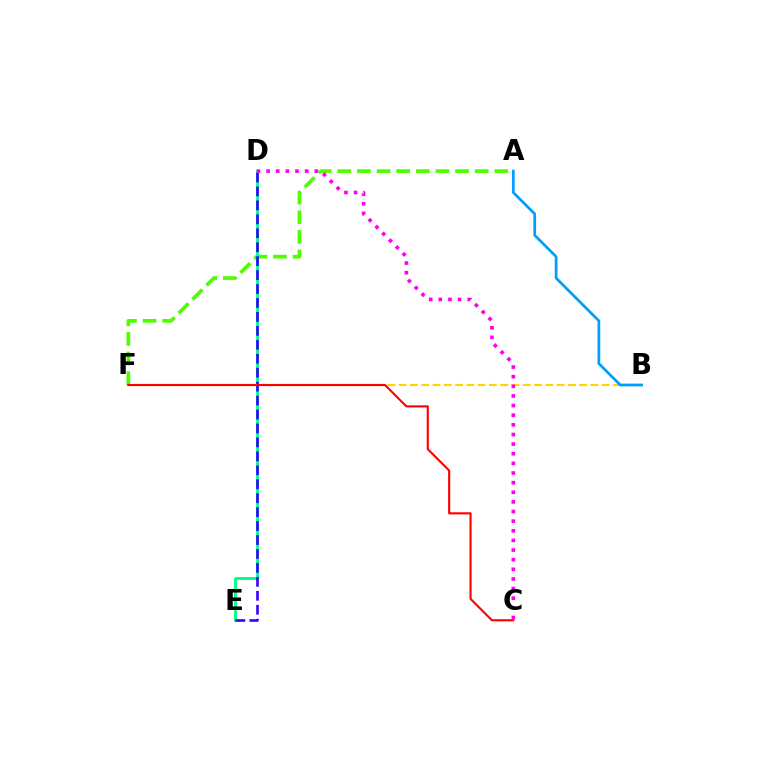{('B', 'F'): [{'color': '#ffd500', 'line_style': 'dashed', 'thickness': 1.53}], ('A', 'B'): [{'color': '#009eff', 'line_style': 'solid', 'thickness': 1.96}], ('A', 'F'): [{'color': '#4fff00', 'line_style': 'dashed', 'thickness': 2.67}], ('D', 'E'): [{'color': '#00ff86', 'line_style': 'solid', 'thickness': 2.08}, {'color': '#3700ff', 'line_style': 'dashed', 'thickness': 1.89}], ('C', 'D'): [{'color': '#ff00ed', 'line_style': 'dotted', 'thickness': 2.62}], ('C', 'F'): [{'color': '#ff0000', 'line_style': 'solid', 'thickness': 1.52}]}